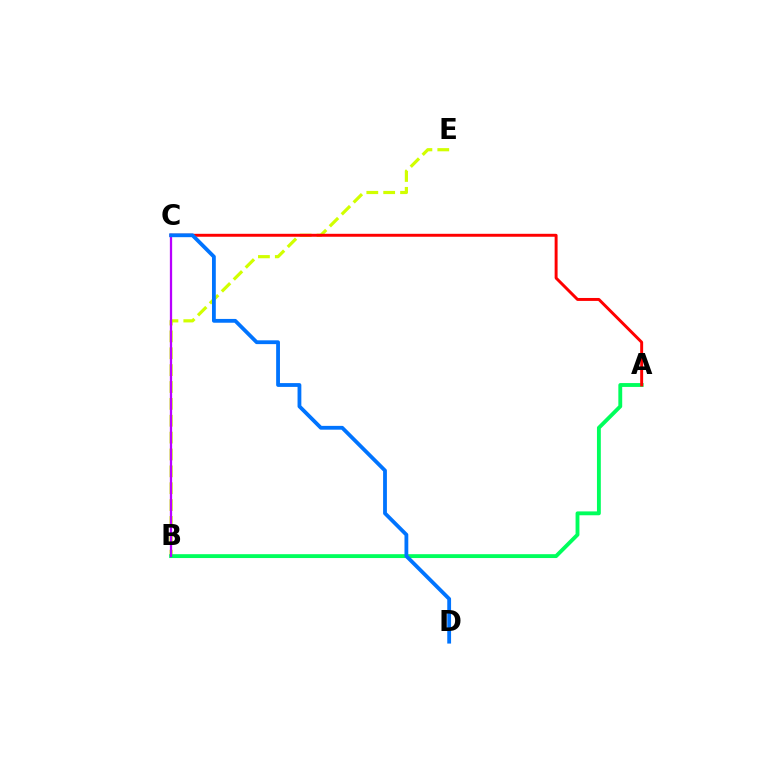{('B', 'E'): [{'color': '#d1ff00', 'line_style': 'dashed', 'thickness': 2.29}], ('A', 'B'): [{'color': '#00ff5c', 'line_style': 'solid', 'thickness': 2.78}], ('A', 'C'): [{'color': '#ff0000', 'line_style': 'solid', 'thickness': 2.12}], ('B', 'C'): [{'color': '#b900ff', 'line_style': 'solid', 'thickness': 1.64}], ('C', 'D'): [{'color': '#0074ff', 'line_style': 'solid', 'thickness': 2.74}]}